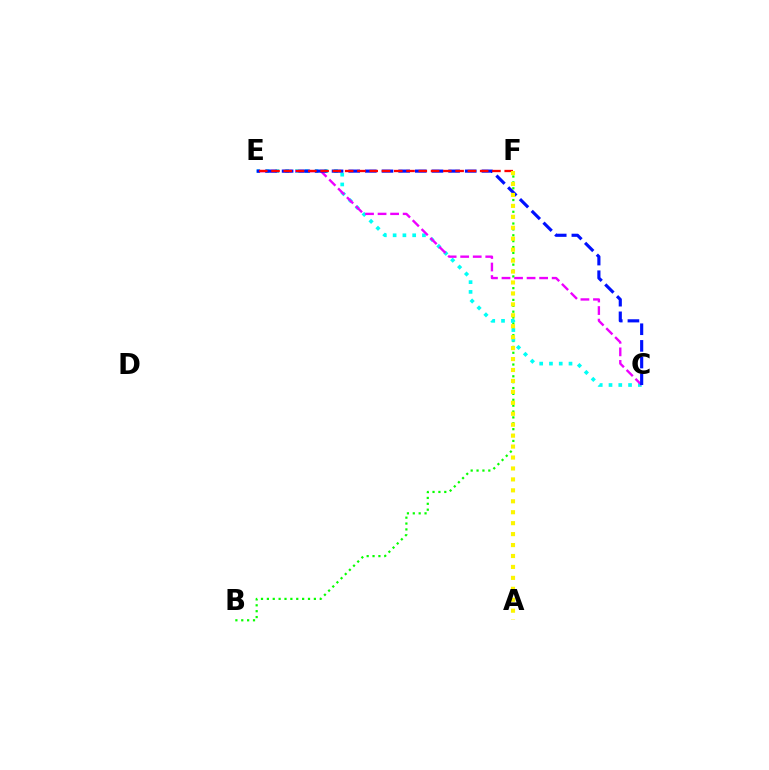{('B', 'F'): [{'color': '#08ff00', 'line_style': 'dotted', 'thickness': 1.6}], ('C', 'E'): [{'color': '#00fff6', 'line_style': 'dotted', 'thickness': 2.66}, {'color': '#ee00ff', 'line_style': 'dashed', 'thickness': 1.7}, {'color': '#0010ff', 'line_style': 'dashed', 'thickness': 2.26}], ('E', 'F'): [{'color': '#ff0000', 'line_style': 'dashed', 'thickness': 1.67}], ('A', 'F'): [{'color': '#fcf500', 'line_style': 'dotted', 'thickness': 2.97}]}